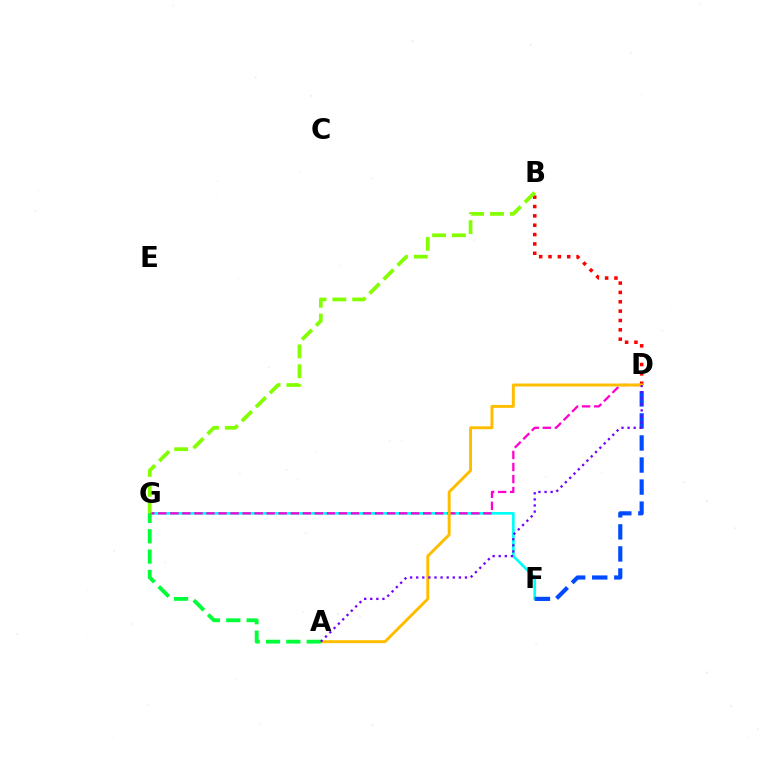{('F', 'G'): [{'color': '#00fff6', 'line_style': 'solid', 'thickness': 1.93}], ('B', 'D'): [{'color': '#ff0000', 'line_style': 'dotted', 'thickness': 2.54}], ('D', 'G'): [{'color': '#ff00cf', 'line_style': 'dashed', 'thickness': 1.64}], ('A', 'D'): [{'color': '#ffbd00', 'line_style': 'solid', 'thickness': 2.12}, {'color': '#7200ff', 'line_style': 'dotted', 'thickness': 1.65}], ('A', 'G'): [{'color': '#00ff39', 'line_style': 'dashed', 'thickness': 2.77}], ('D', 'F'): [{'color': '#004bff', 'line_style': 'dashed', 'thickness': 3.0}], ('B', 'G'): [{'color': '#84ff00', 'line_style': 'dashed', 'thickness': 2.69}]}